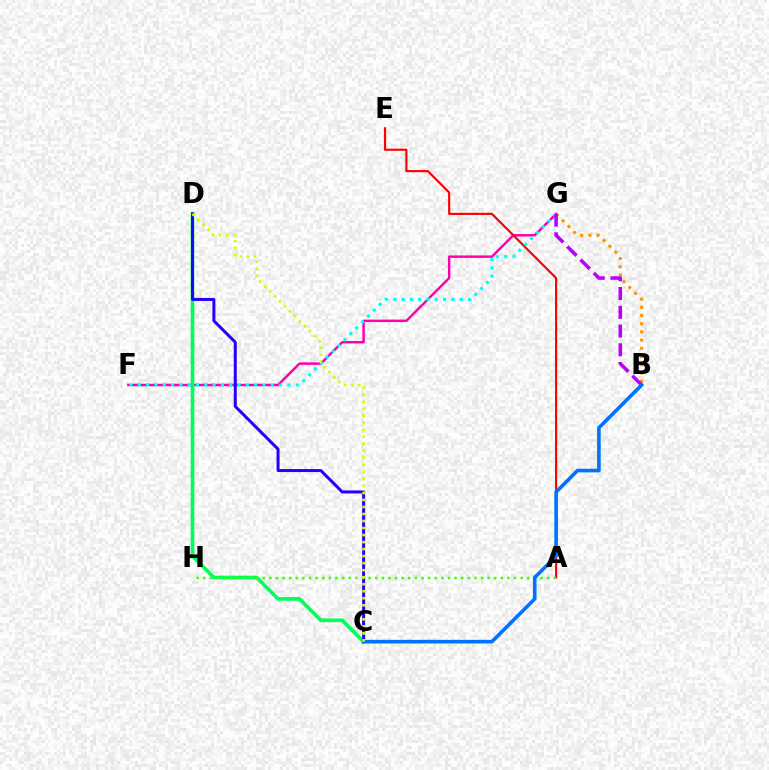{('B', 'G'): [{'color': '#ff9400', 'line_style': 'dotted', 'thickness': 2.23}, {'color': '#b900ff', 'line_style': 'dashed', 'thickness': 2.55}], ('F', 'G'): [{'color': '#ff00ac', 'line_style': 'solid', 'thickness': 1.77}, {'color': '#00fff6', 'line_style': 'dotted', 'thickness': 2.26}], ('A', 'E'): [{'color': '#ff0000', 'line_style': 'solid', 'thickness': 1.55}], ('C', 'D'): [{'color': '#00ff5c', 'line_style': 'solid', 'thickness': 2.63}, {'color': '#2500ff', 'line_style': 'solid', 'thickness': 2.16}, {'color': '#d1ff00', 'line_style': 'dotted', 'thickness': 1.91}], ('A', 'H'): [{'color': '#3dff00', 'line_style': 'dotted', 'thickness': 1.8}], ('B', 'C'): [{'color': '#0074ff', 'line_style': 'solid', 'thickness': 2.6}]}